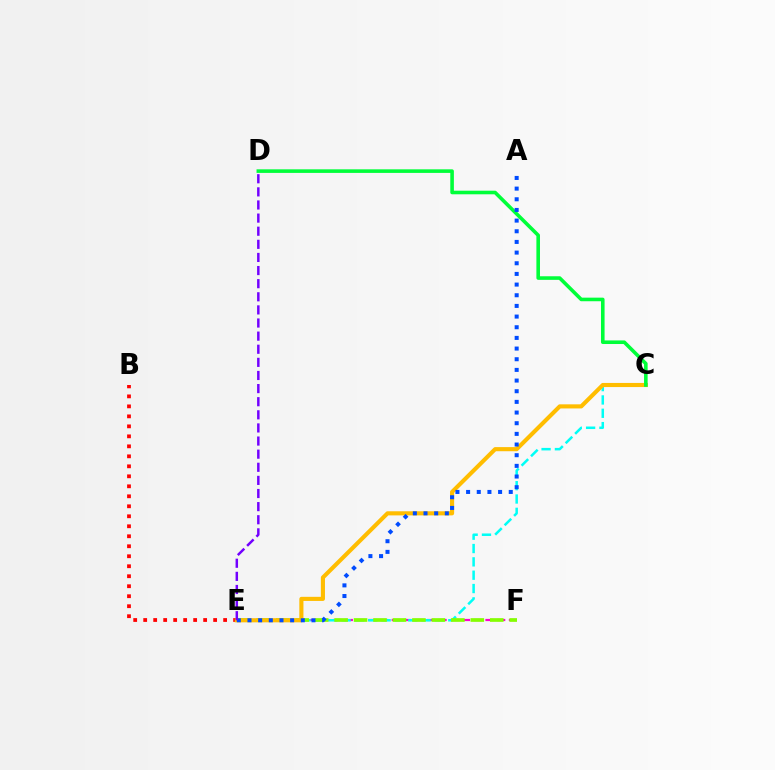{('E', 'F'): [{'color': '#ff00cf', 'line_style': 'dashed', 'thickness': 1.59}, {'color': '#84ff00', 'line_style': 'dashed', 'thickness': 2.64}], ('C', 'E'): [{'color': '#00fff6', 'line_style': 'dashed', 'thickness': 1.81}, {'color': '#ffbd00', 'line_style': 'solid', 'thickness': 2.96}], ('B', 'E'): [{'color': '#ff0000', 'line_style': 'dotted', 'thickness': 2.71}], ('C', 'D'): [{'color': '#00ff39', 'line_style': 'solid', 'thickness': 2.59}], ('A', 'E'): [{'color': '#004bff', 'line_style': 'dotted', 'thickness': 2.9}], ('D', 'E'): [{'color': '#7200ff', 'line_style': 'dashed', 'thickness': 1.78}]}